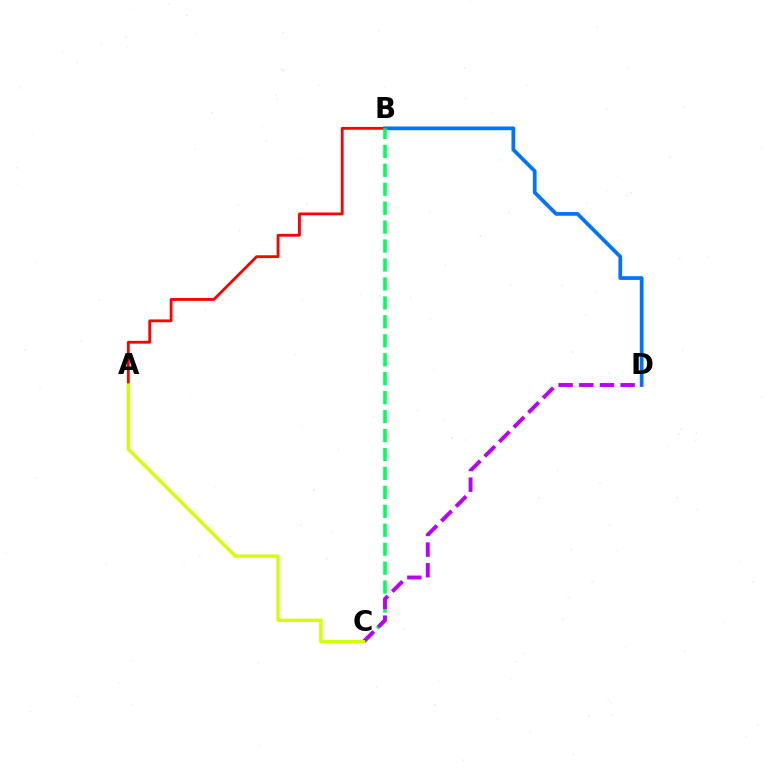{('A', 'B'): [{'color': '#ff0000', 'line_style': 'solid', 'thickness': 2.03}], ('B', 'D'): [{'color': '#0074ff', 'line_style': 'solid', 'thickness': 2.69}], ('B', 'C'): [{'color': '#00ff5c', 'line_style': 'dashed', 'thickness': 2.57}], ('C', 'D'): [{'color': '#b900ff', 'line_style': 'dashed', 'thickness': 2.81}], ('A', 'C'): [{'color': '#d1ff00', 'line_style': 'solid', 'thickness': 2.36}]}